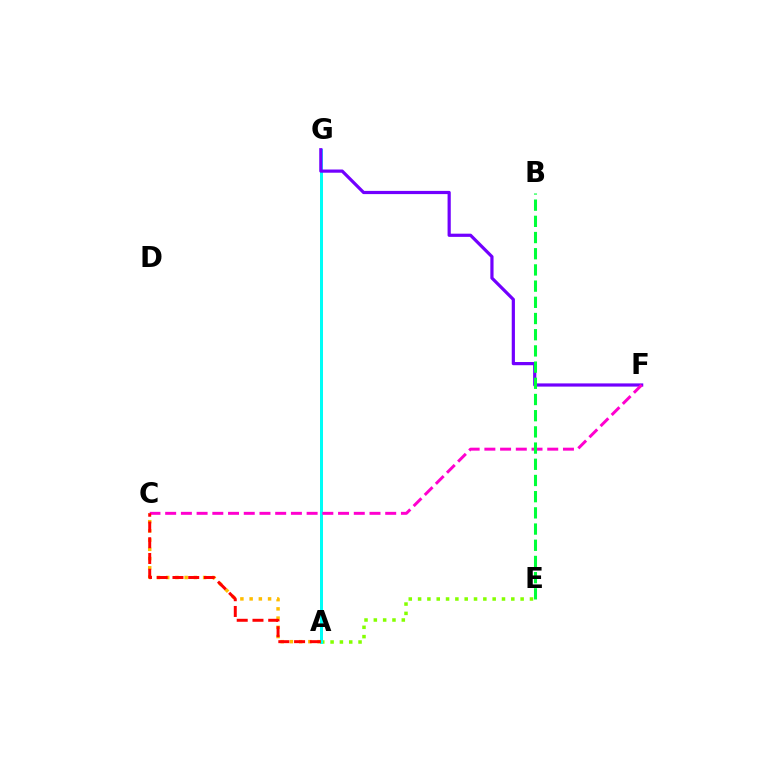{('A', 'G'): [{'color': '#004bff', 'line_style': 'solid', 'thickness': 1.87}, {'color': '#00fff6', 'line_style': 'solid', 'thickness': 2.15}], ('A', 'E'): [{'color': '#84ff00', 'line_style': 'dotted', 'thickness': 2.53}], ('A', 'C'): [{'color': '#ffbd00', 'line_style': 'dotted', 'thickness': 2.51}, {'color': '#ff0000', 'line_style': 'dashed', 'thickness': 2.14}], ('F', 'G'): [{'color': '#7200ff', 'line_style': 'solid', 'thickness': 2.3}], ('C', 'F'): [{'color': '#ff00cf', 'line_style': 'dashed', 'thickness': 2.14}], ('B', 'E'): [{'color': '#00ff39', 'line_style': 'dashed', 'thickness': 2.2}]}